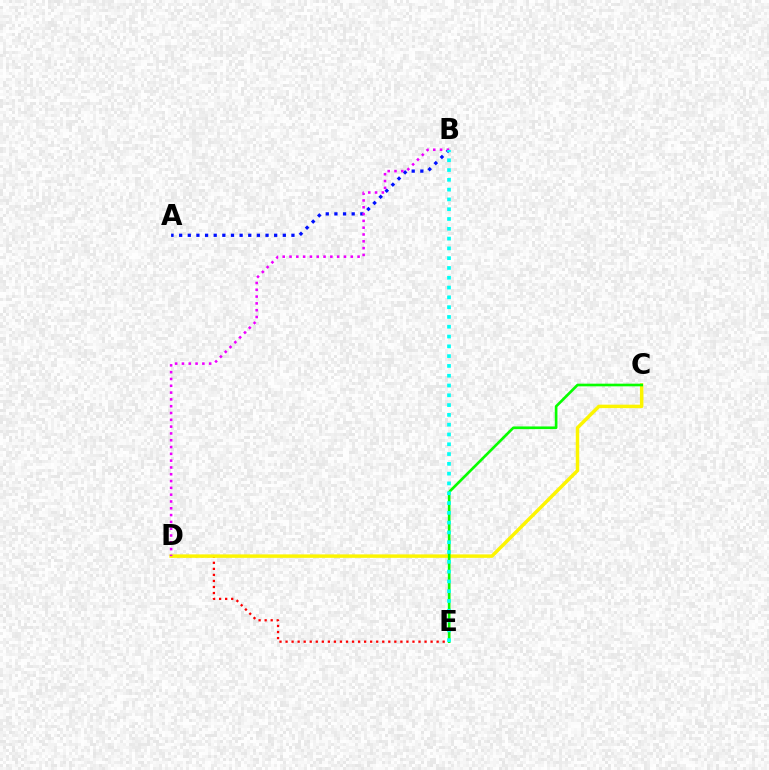{('A', 'B'): [{'color': '#0010ff', 'line_style': 'dotted', 'thickness': 2.35}], ('D', 'E'): [{'color': '#ff0000', 'line_style': 'dotted', 'thickness': 1.64}], ('C', 'D'): [{'color': '#fcf500', 'line_style': 'solid', 'thickness': 2.49}], ('B', 'D'): [{'color': '#ee00ff', 'line_style': 'dotted', 'thickness': 1.85}], ('C', 'E'): [{'color': '#08ff00', 'line_style': 'solid', 'thickness': 1.91}], ('B', 'E'): [{'color': '#00fff6', 'line_style': 'dotted', 'thickness': 2.66}]}